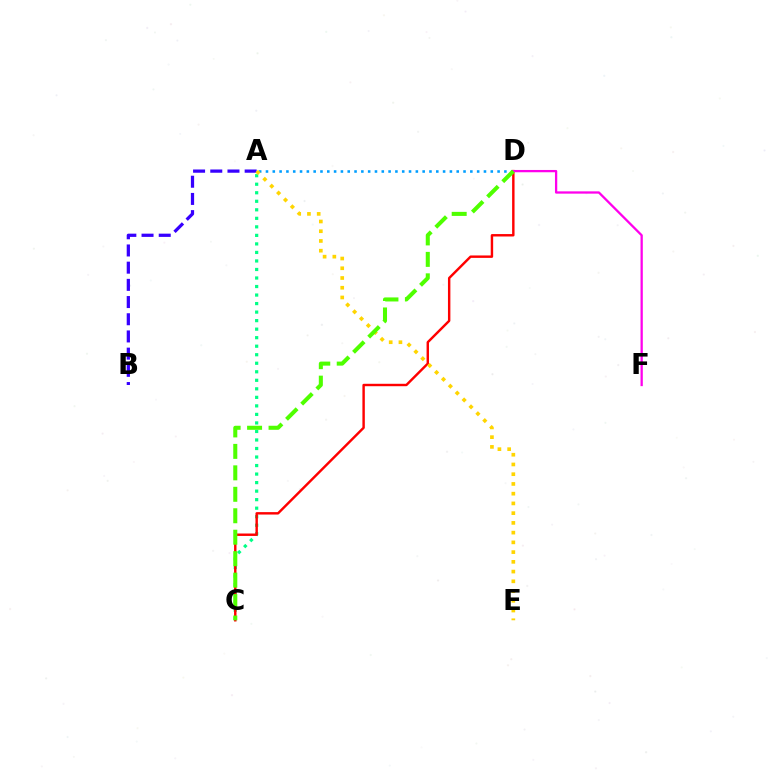{('A', 'D'): [{'color': '#009eff', 'line_style': 'dotted', 'thickness': 1.85}], ('A', 'B'): [{'color': '#3700ff', 'line_style': 'dashed', 'thickness': 2.34}], ('A', 'C'): [{'color': '#00ff86', 'line_style': 'dotted', 'thickness': 2.32}], ('C', 'D'): [{'color': '#ff0000', 'line_style': 'solid', 'thickness': 1.75}, {'color': '#4fff00', 'line_style': 'dashed', 'thickness': 2.91}], ('D', 'F'): [{'color': '#ff00ed', 'line_style': 'solid', 'thickness': 1.65}], ('A', 'E'): [{'color': '#ffd500', 'line_style': 'dotted', 'thickness': 2.65}]}